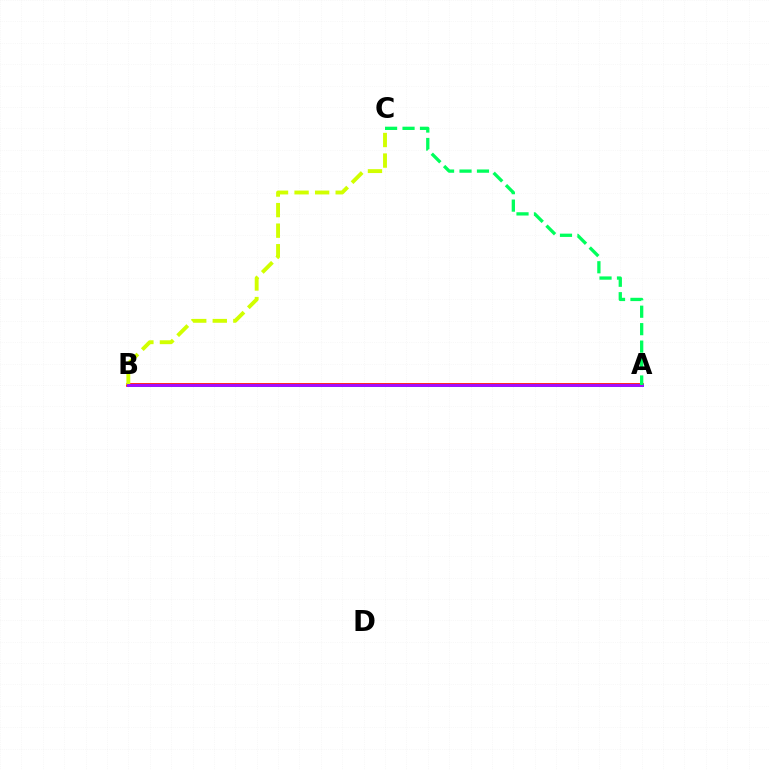{('A', 'B'): [{'color': '#ff0000', 'line_style': 'solid', 'thickness': 2.65}, {'color': '#0074ff', 'line_style': 'solid', 'thickness': 2.09}, {'color': '#b900ff', 'line_style': 'solid', 'thickness': 1.83}], ('B', 'C'): [{'color': '#d1ff00', 'line_style': 'dashed', 'thickness': 2.79}], ('A', 'C'): [{'color': '#00ff5c', 'line_style': 'dashed', 'thickness': 2.37}]}